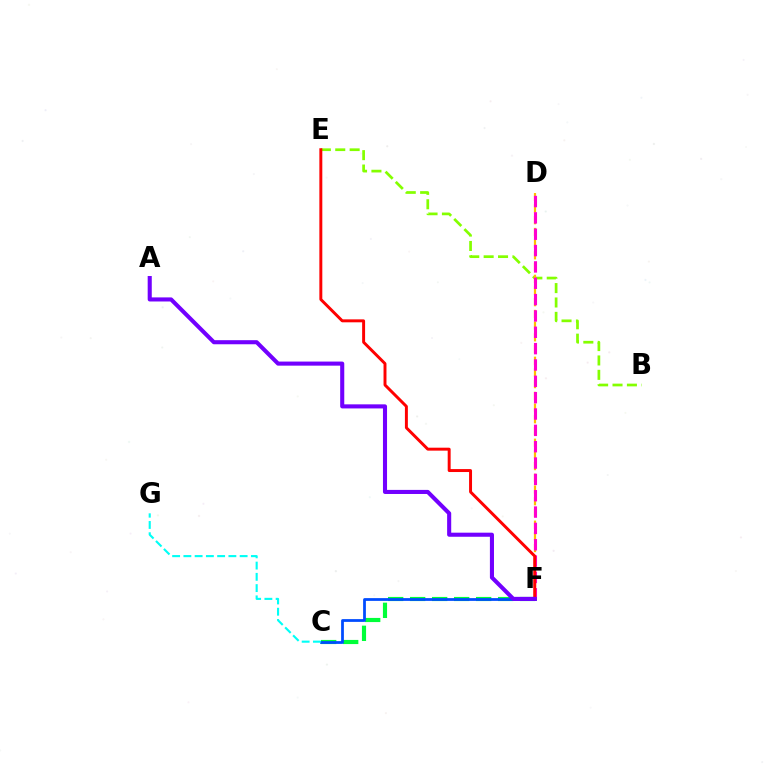{('B', 'E'): [{'color': '#84ff00', 'line_style': 'dashed', 'thickness': 1.96}], ('D', 'F'): [{'color': '#ffbd00', 'line_style': 'dashed', 'thickness': 1.59}, {'color': '#ff00cf', 'line_style': 'dashed', 'thickness': 2.22}], ('C', 'F'): [{'color': '#00ff39', 'line_style': 'dashed', 'thickness': 2.99}, {'color': '#004bff', 'line_style': 'solid', 'thickness': 1.99}], ('C', 'G'): [{'color': '#00fff6', 'line_style': 'dashed', 'thickness': 1.53}], ('E', 'F'): [{'color': '#ff0000', 'line_style': 'solid', 'thickness': 2.12}], ('A', 'F'): [{'color': '#7200ff', 'line_style': 'solid', 'thickness': 2.94}]}